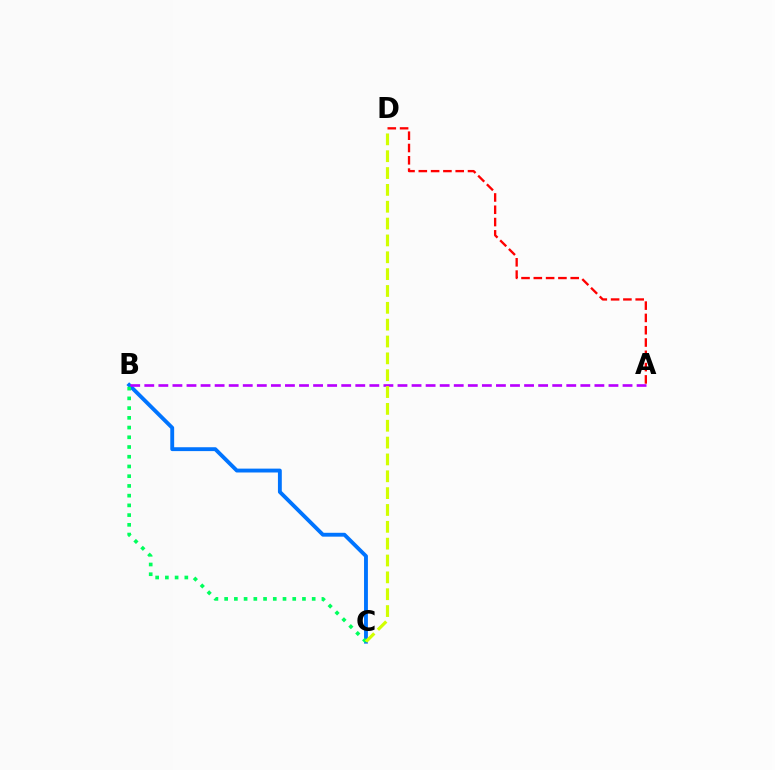{('A', 'D'): [{'color': '#ff0000', 'line_style': 'dashed', 'thickness': 1.67}], ('B', 'C'): [{'color': '#0074ff', 'line_style': 'solid', 'thickness': 2.78}, {'color': '#00ff5c', 'line_style': 'dotted', 'thickness': 2.64}], ('A', 'B'): [{'color': '#b900ff', 'line_style': 'dashed', 'thickness': 1.91}], ('C', 'D'): [{'color': '#d1ff00', 'line_style': 'dashed', 'thickness': 2.29}]}